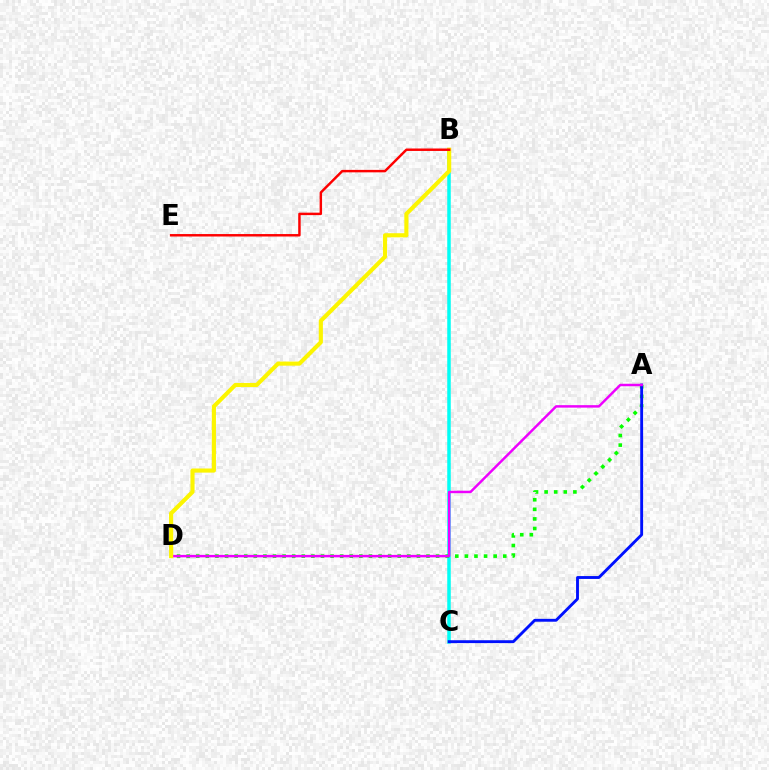{('B', 'C'): [{'color': '#00fff6', 'line_style': 'solid', 'thickness': 2.53}], ('A', 'D'): [{'color': '#08ff00', 'line_style': 'dotted', 'thickness': 2.61}, {'color': '#ee00ff', 'line_style': 'solid', 'thickness': 1.78}], ('A', 'C'): [{'color': '#0010ff', 'line_style': 'solid', 'thickness': 2.07}], ('B', 'D'): [{'color': '#fcf500', 'line_style': 'solid', 'thickness': 2.97}], ('B', 'E'): [{'color': '#ff0000', 'line_style': 'solid', 'thickness': 1.77}]}